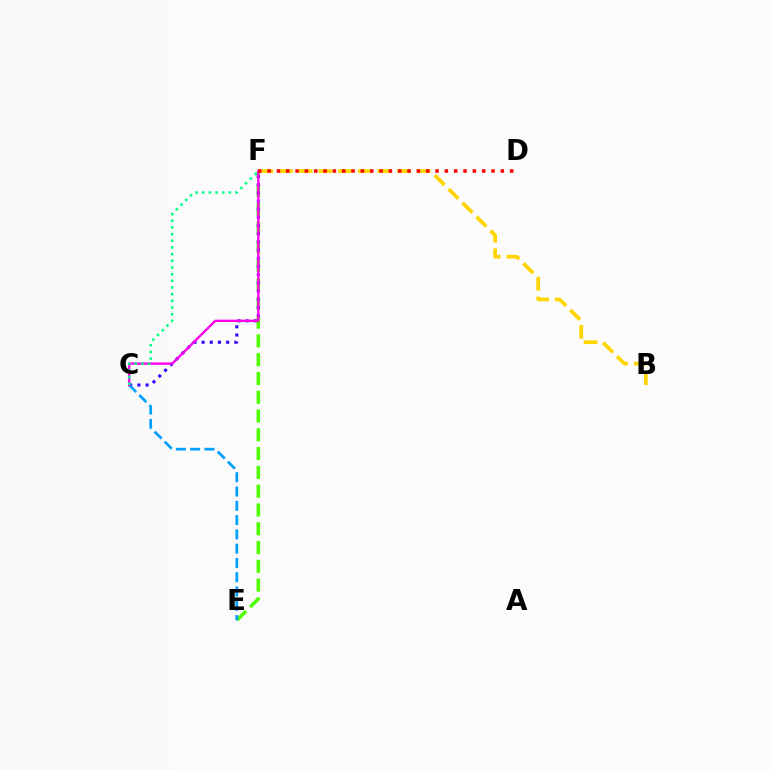{('E', 'F'): [{'color': '#4fff00', 'line_style': 'dashed', 'thickness': 2.55}], ('C', 'F'): [{'color': '#3700ff', 'line_style': 'dotted', 'thickness': 2.22}, {'color': '#ff00ed', 'line_style': 'solid', 'thickness': 1.69}, {'color': '#00ff86', 'line_style': 'dotted', 'thickness': 1.81}], ('C', 'E'): [{'color': '#009eff', 'line_style': 'dashed', 'thickness': 1.94}], ('B', 'F'): [{'color': '#ffd500', 'line_style': 'dashed', 'thickness': 2.67}], ('D', 'F'): [{'color': '#ff0000', 'line_style': 'dotted', 'thickness': 2.54}]}